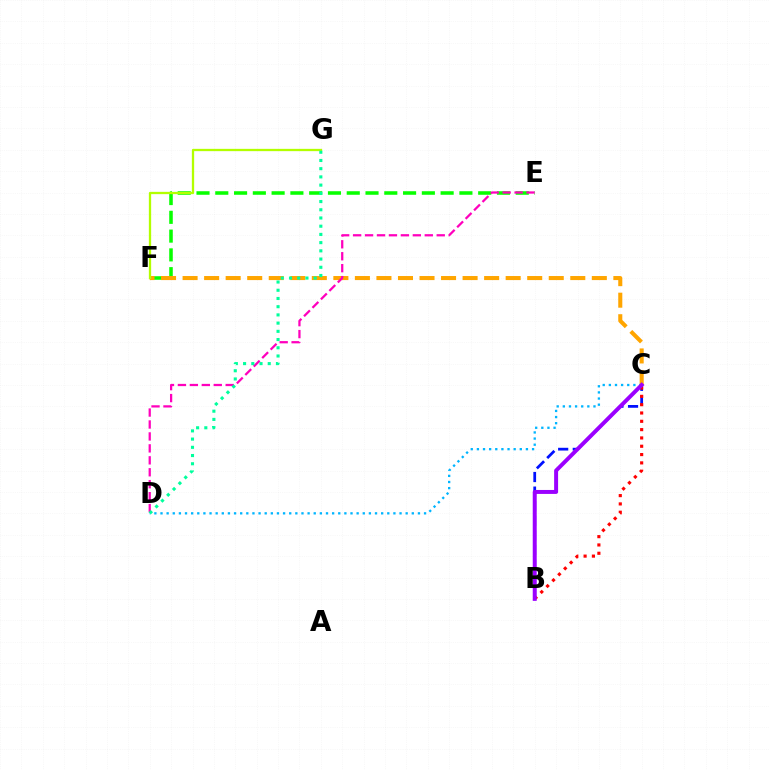{('E', 'F'): [{'color': '#08ff00', 'line_style': 'dashed', 'thickness': 2.55}], ('C', 'F'): [{'color': '#ffa500', 'line_style': 'dashed', 'thickness': 2.93}], ('D', 'E'): [{'color': '#ff00bd', 'line_style': 'dashed', 'thickness': 1.62}], ('B', 'C'): [{'color': '#0010ff', 'line_style': 'dashed', 'thickness': 1.98}, {'color': '#ff0000', 'line_style': 'dotted', 'thickness': 2.26}, {'color': '#9b00ff', 'line_style': 'solid', 'thickness': 2.86}], ('F', 'G'): [{'color': '#b3ff00', 'line_style': 'solid', 'thickness': 1.66}], ('C', 'D'): [{'color': '#00b5ff', 'line_style': 'dotted', 'thickness': 1.67}], ('D', 'G'): [{'color': '#00ff9d', 'line_style': 'dotted', 'thickness': 2.23}]}